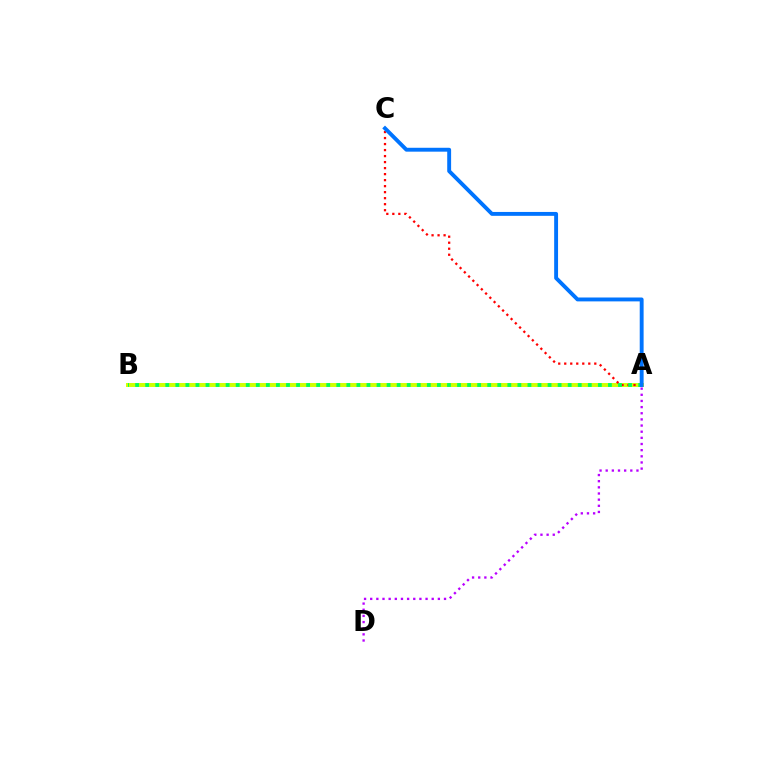{('A', 'D'): [{'color': '#b900ff', 'line_style': 'dotted', 'thickness': 1.67}], ('A', 'B'): [{'color': '#d1ff00', 'line_style': 'solid', 'thickness': 2.84}, {'color': '#00ff5c', 'line_style': 'dotted', 'thickness': 2.73}], ('A', 'C'): [{'color': '#ff0000', 'line_style': 'dotted', 'thickness': 1.63}, {'color': '#0074ff', 'line_style': 'solid', 'thickness': 2.8}]}